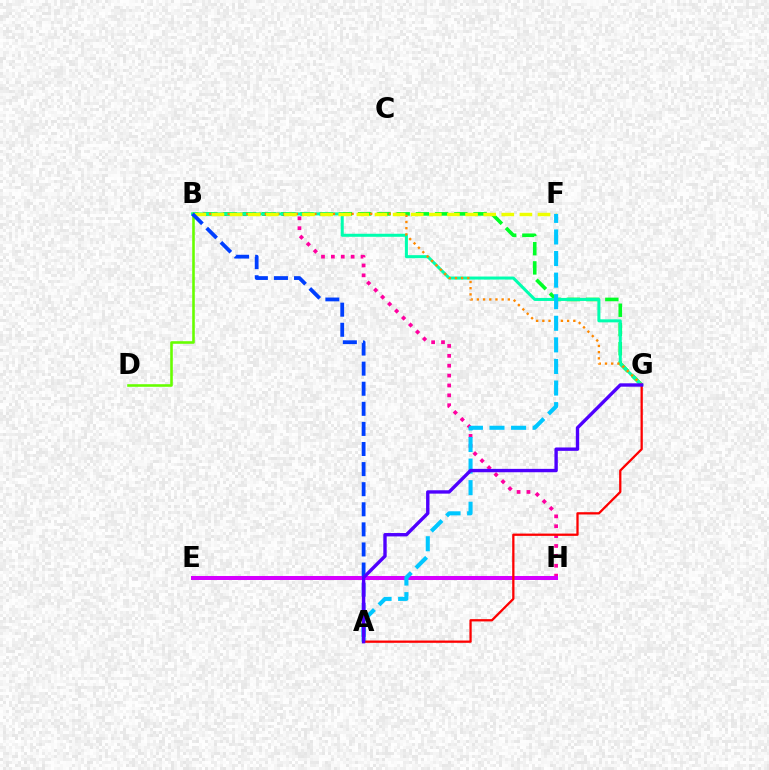{('B', 'H'): [{'color': '#ff00a0', 'line_style': 'dotted', 'thickness': 2.68}], ('B', 'G'): [{'color': '#00ff27', 'line_style': 'dashed', 'thickness': 2.61}, {'color': '#00ffaf', 'line_style': 'solid', 'thickness': 2.18}, {'color': '#ff8800', 'line_style': 'dotted', 'thickness': 1.68}], ('E', 'H'): [{'color': '#d600ff', 'line_style': 'solid', 'thickness': 2.88}], ('B', 'F'): [{'color': '#eeff00', 'line_style': 'dashed', 'thickness': 2.46}], ('B', 'D'): [{'color': '#66ff00', 'line_style': 'solid', 'thickness': 1.86}], ('A', 'F'): [{'color': '#00c7ff', 'line_style': 'dashed', 'thickness': 2.93}], ('A', 'G'): [{'color': '#ff0000', 'line_style': 'solid', 'thickness': 1.64}, {'color': '#4f00ff', 'line_style': 'solid', 'thickness': 2.43}], ('A', 'B'): [{'color': '#003fff', 'line_style': 'dashed', 'thickness': 2.73}]}